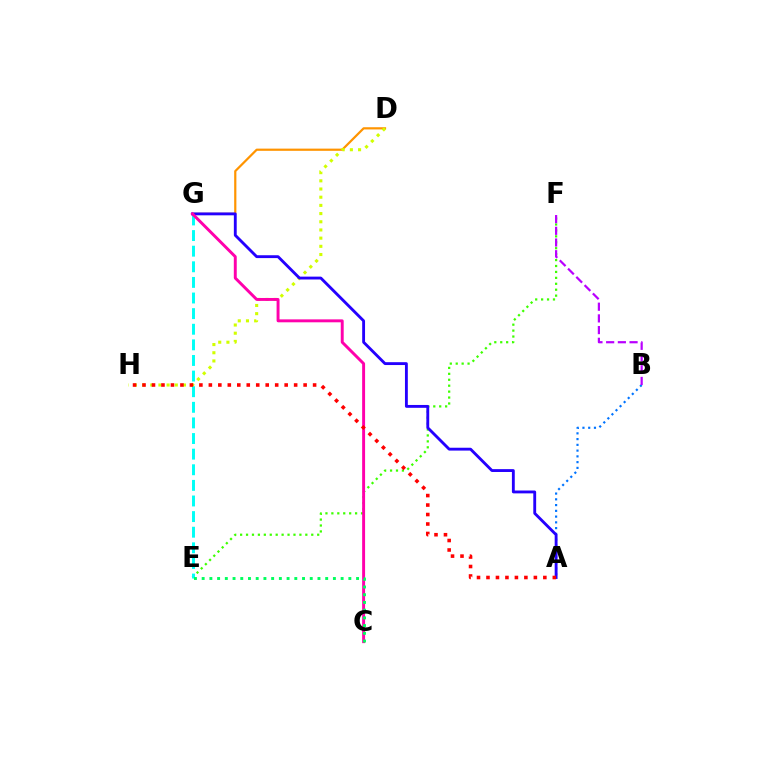{('E', 'F'): [{'color': '#3dff00', 'line_style': 'dotted', 'thickness': 1.61}], ('D', 'G'): [{'color': '#ff9400', 'line_style': 'solid', 'thickness': 1.59}], ('E', 'G'): [{'color': '#00fff6', 'line_style': 'dashed', 'thickness': 2.12}], ('D', 'H'): [{'color': '#d1ff00', 'line_style': 'dotted', 'thickness': 2.22}], ('A', 'B'): [{'color': '#0074ff', 'line_style': 'dotted', 'thickness': 1.56}], ('A', 'G'): [{'color': '#2500ff', 'line_style': 'solid', 'thickness': 2.06}], ('C', 'G'): [{'color': '#ff00ac', 'line_style': 'solid', 'thickness': 2.11}], ('B', 'F'): [{'color': '#b900ff', 'line_style': 'dashed', 'thickness': 1.59}], ('A', 'H'): [{'color': '#ff0000', 'line_style': 'dotted', 'thickness': 2.57}], ('C', 'E'): [{'color': '#00ff5c', 'line_style': 'dotted', 'thickness': 2.1}]}